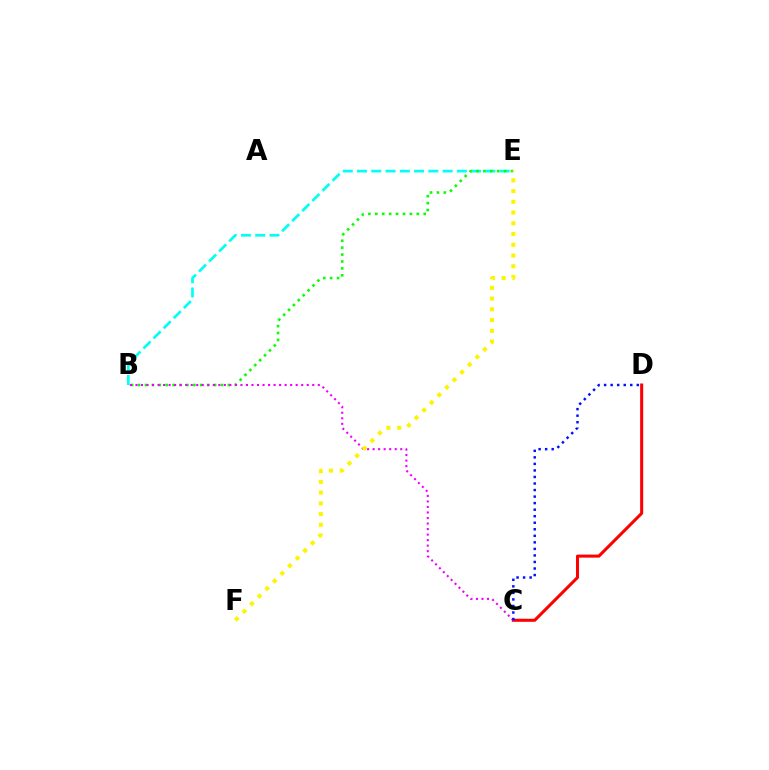{('B', 'E'): [{'color': '#00fff6', 'line_style': 'dashed', 'thickness': 1.94}, {'color': '#08ff00', 'line_style': 'dotted', 'thickness': 1.88}], ('C', 'D'): [{'color': '#ff0000', 'line_style': 'solid', 'thickness': 2.19}, {'color': '#0010ff', 'line_style': 'dotted', 'thickness': 1.78}], ('B', 'C'): [{'color': '#ee00ff', 'line_style': 'dotted', 'thickness': 1.5}], ('E', 'F'): [{'color': '#fcf500', 'line_style': 'dotted', 'thickness': 2.92}]}